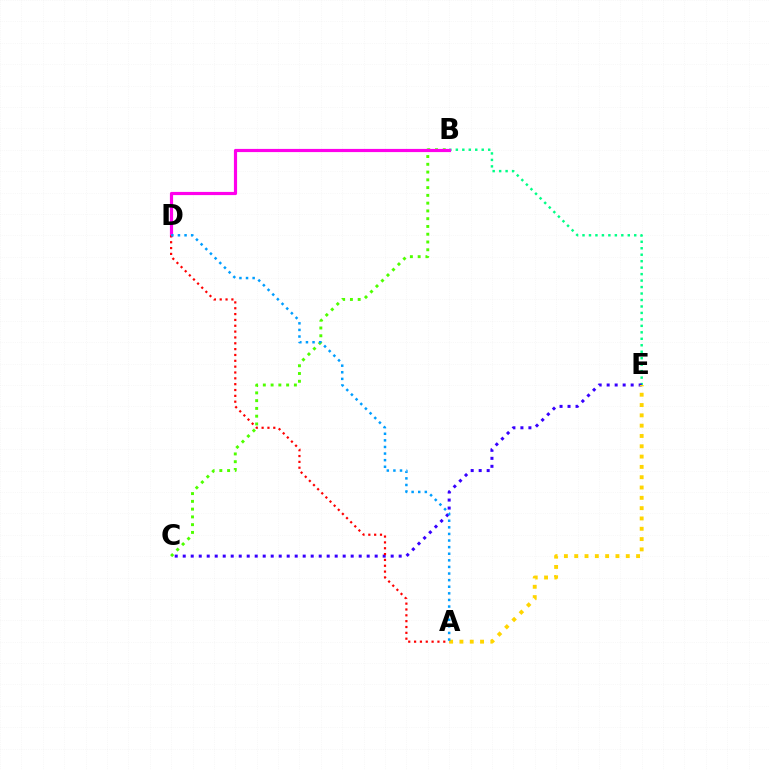{('B', 'E'): [{'color': '#00ff86', 'line_style': 'dotted', 'thickness': 1.76}], ('B', 'C'): [{'color': '#4fff00', 'line_style': 'dotted', 'thickness': 2.11}], ('B', 'D'): [{'color': '#ff00ed', 'line_style': 'solid', 'thickness': 2.29}], ('C', 'E'): [{'color': '#3700ff', 'line_style': 'dotted', 'thickness': 2.17}], ('A', 'E'): [{'color': '#ffd500', 'line_style': 'dotted', 'thickness': 2.8}], ('A', 'D'): [{'color': '#ff0000', 'line_style': 'dotted', 'thickness': 1.59}, {'color': '#009eff', 'line_style': 'dotted', 'thickness': 1.79}]}